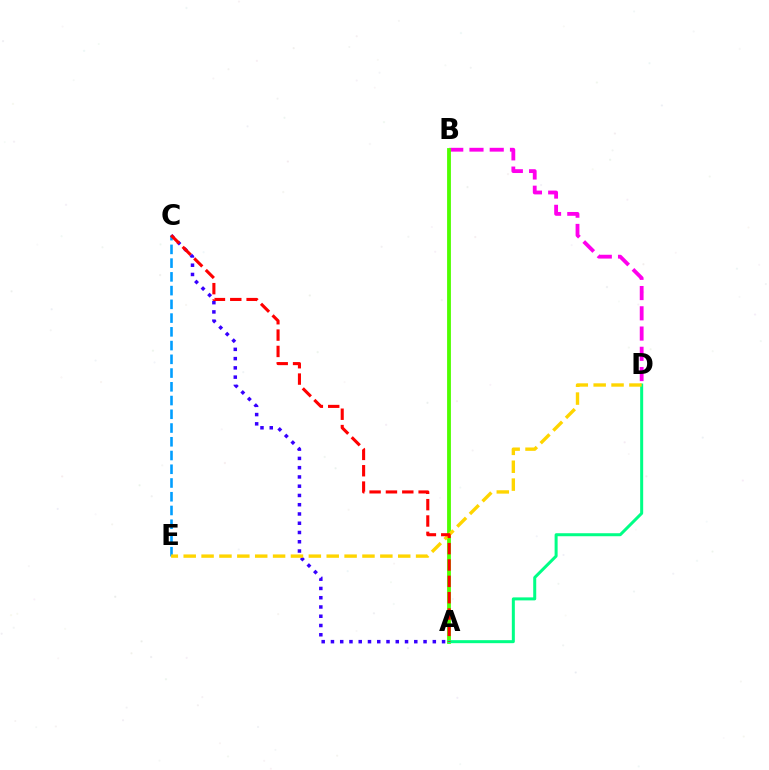{('B', 'D'): [{'color': '#ff00ed', 'line_style': 'dashed', 'thickness': 2.75}], ('A', 'C'): [{'color': '#3700ff', 'line_style': 'dotted', 'thickness': 2.52}, {'color': '#ff0000', 'line_style': 'dashed', 'thickness': 2.22}], ('A', 'B'): [{'color': '#4fff00', 'line_style': 'solid', 'thickness': 2.75}], ('C', 'E'): [{'color': '#009eff', 'line_style': 'dashed', 'thickness': 1.87}], ('A', 'D'): [{'color': '#00ff86', 'line_style': 'solid', 'thickness': 2.16}], ('D', 'E'): [{'color': '#ffd500', 'line_style': 'dashed', 'thickness': 2.43}]}